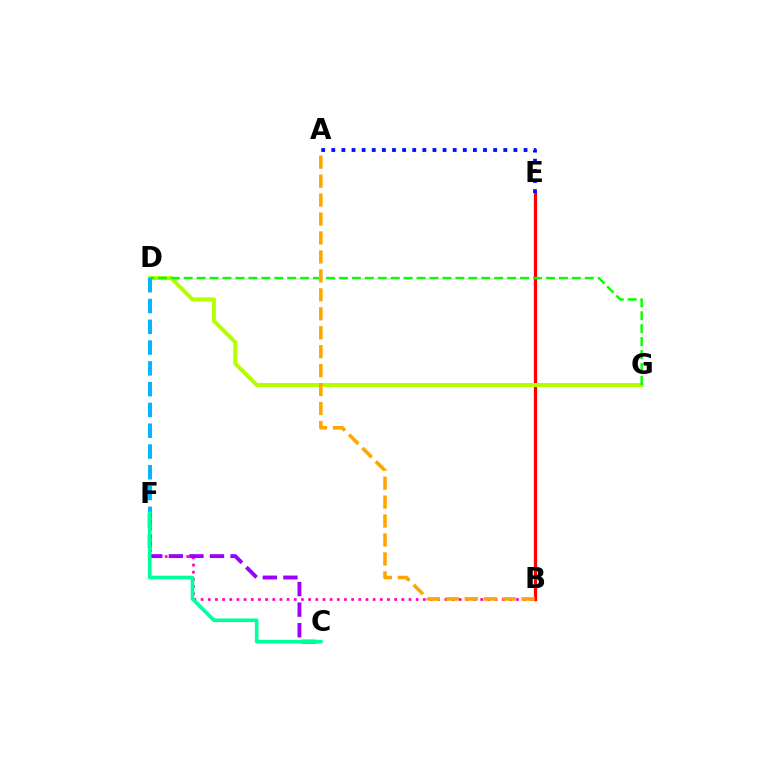{('B', 'E'): [{'color': '#ff0000', 'line_style': 'solid', 'thickness': 2.35}], ('A', 'E'): [{'color': '#0010ff', 'line_style': 'dotted', 'thickness': 2.75}], ('B', 'F'): [{'color': '#ff00bd', 'line_style': 'dotted', 'thickness': 1.95}], ('D', 'G'): [{'color': '#b3ff00', 'line_style': 'solid', 'thickness': 2.9}, {'color': '#08ff00', 'line_style': 'dashed', 'thickness': 1.76}], ('C', 'F'): [{'color': '#9b00ff', 'line_style': 'dashed', 'thickness': 2.79}, {'color': '#00ff9d', 'line_style': 'solid', 'thickness': 2.61}], ('D', 'F'): [{'color': '#00b5ff', 'line_style': 'dashed', 'thickness': 2.82}], ('A', 'B'): [{'color': '#ffa500', 'line_style': 'dashed', 'thickness': 2.57}]}